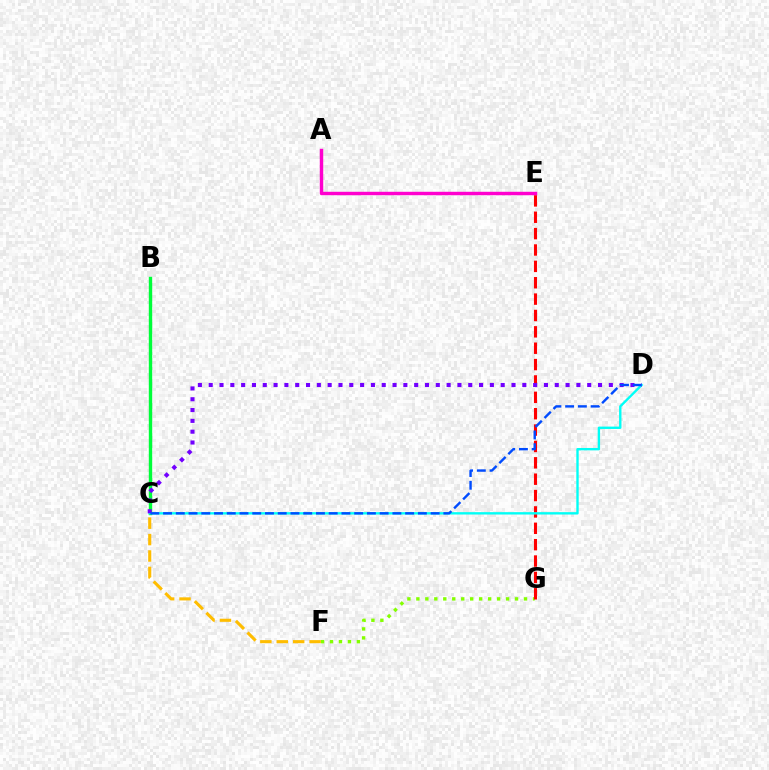{('F', 'G'): [{'color': '#84ff00', 'line_style': 'dotted', 'thickness': 2.44}], ('B', 'C'): [{'color': '#00ff39', 'line_style': 'solid', 'thickness': 2.45}], ('C', 'F'): [{'color': '#ffbd00', 'line_style': 'dashed', 'thickness': 2.23}], ('E', 'G'): [{'color': '#ff0000', 'line_style': 'dashed', 'thickness': 2.22}], ('C', 'D'): [{'color': '#00fff6', 'line_style': 'solid', 'thickness': 1.7}, {'color': '#7200ff', 'line_style': 'dotted', 'thickness': 2.94}, {'color': '#004bff', 'line_style': 'dashed', 'thickness': 1.73}], ('A', 'E'): [{'color': '#ff00cf', 'line_style': 'solid', 'thickness': 2.47}]}